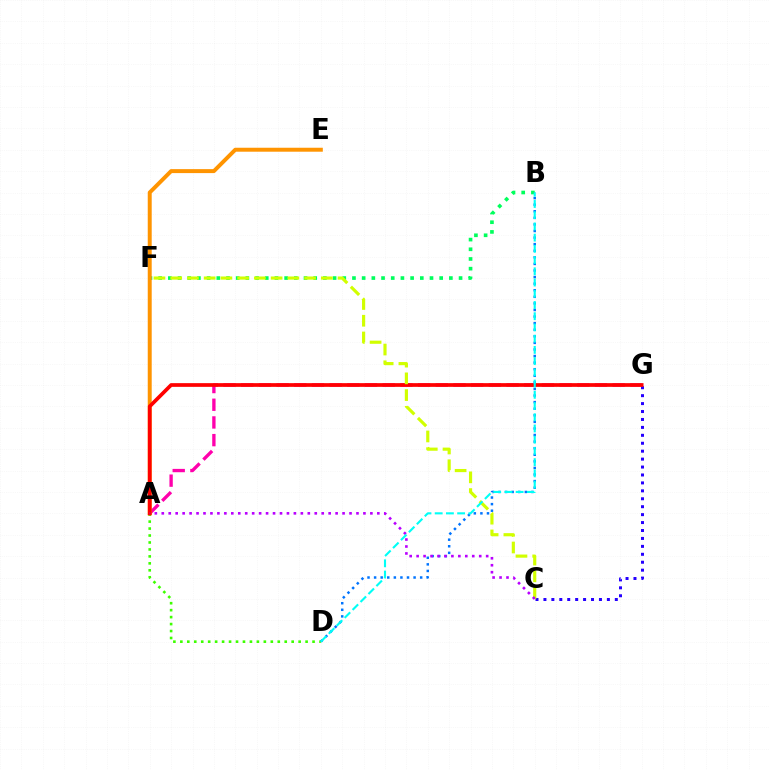{('B', 'F'): [{'color': '#00ff5c', 'line_style': 'dotted', 'thickness': 2.63}], ('A', 'D'): [{'color': '#3dff00', 'line_style': 'dotted', 'thickness': 1.89}], ('A', 'G'): [{'color': '#ff00ac', 'line_style': 'dashed', 'thickness': 2.4}, {'color': '#ff0000', 'line_style': 'solid', 'thickness': 2.67}], ('A', 'E'): [{'color': '#ff9400', 'line_style': 'solid', 'thickness': 2.85}], ('C', 'G'): [{'color': '#2500ff', 'line_style': 'dotted', 'thickness': 2.16}], ('B', 'D'): [{'color': '#0074ff', 'line_style': 'dotted', 'thickness': 1.79}, {'color': '#00fff6', 'line_style': 'dashed', 'thickness': 1.52}], ('C', 'F'): [{'color': '#d1ff00', 'line_style': 'dashed', 'thickness': 2.27}], ('A', 'C'): [{'color': '#b900ff', 'line_style': 'dotted', 'thickness': 1.89}]}